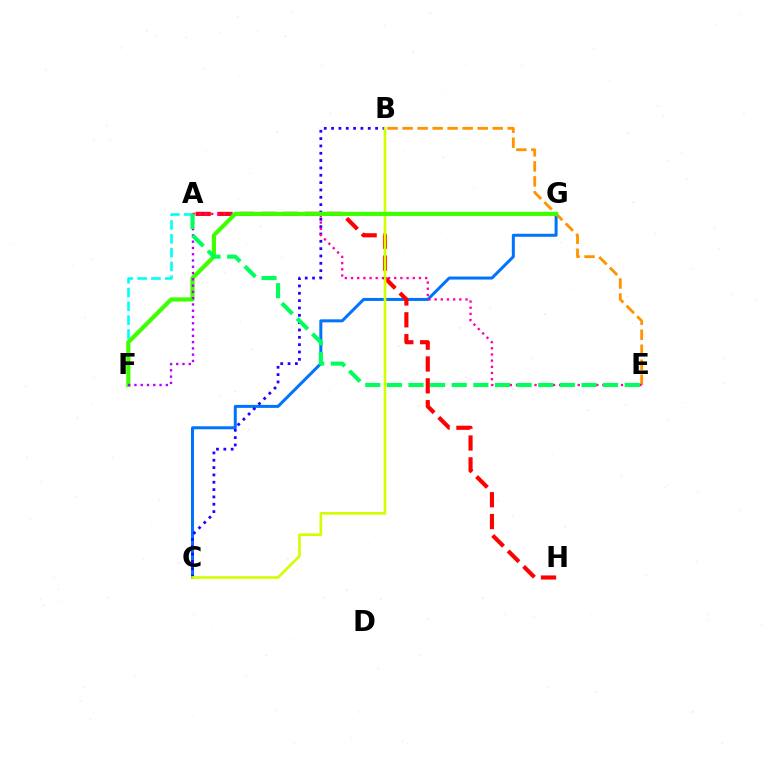{('C', 'G'): [{'color': '#0074ff', 'line_style': 'solid', 'thickness': 2.16}], ('A', 'F'): [{'color': '#00fff6', 'line_style': 'dashed', 'thickness': 1.88}, {'color': '#b900ff', 'line_style': 'dotted', 'thickness': 1.71}], ('B', 'E'): [{'color': '#ff9400', 'line_style': 'dashed', 'thickness': 2.04}], ('A', 'H'): [{'color': '#ff0000', 'line_style': 'dashed', 'thickness': 2.97}], ('B', 'C'): [{'color': '#2500ff', 'line_style': 'dotted', 'thickness': 1.99}, {'color': '#d1ff00', 'line_style': 'solid', 'thickness': 1.91}], ('A', 'E'): [{'color': '#ff00ac', 'line_style': 'dotted', 'thickness': 1.68}, {'color': '#00ff5c', 'line_style': 'dashed', 'thickness': 2.94}], ('F', 'G'): [{'color': '#3dff00', 'line_style': 'solid', 'thickness': 2.99}]}